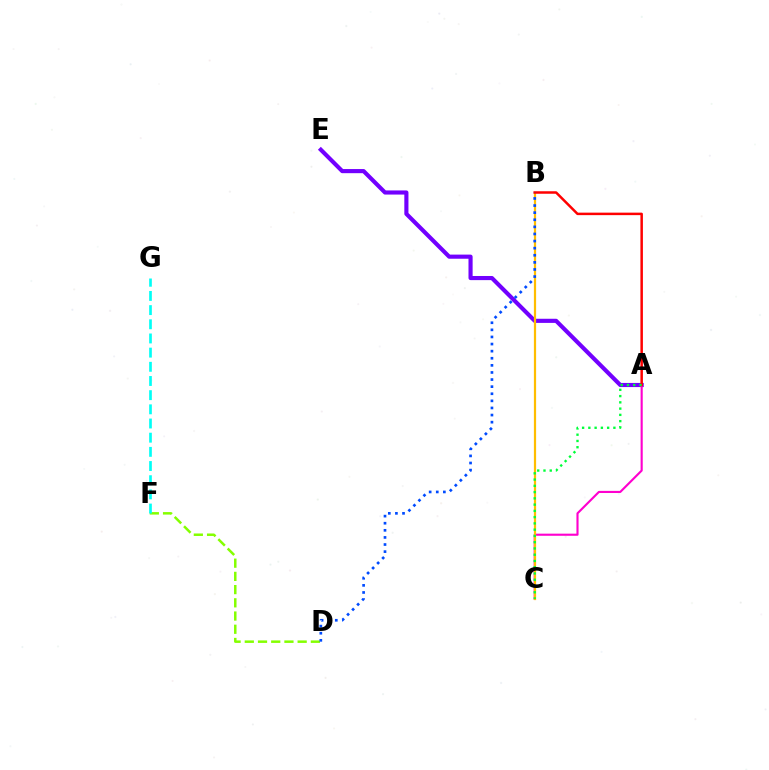{('D', 'F'): [{'color': '#84ff00', 'line_style': 'dashed', 'thickness': 1.8}], ('A', 'E'): [{'color': '#7200ff', 'line_style': 'solid', 'thickness': 2.98}], ('A', 'C'): [{'color': '#ff00cf', 'line_style': 'solid', 'thickness': 1.53}, {'color': '#00ff39', 'line_style': 'dotted', 'thickness': 1.7}], ('B', 'C'): [{'color': '#ffbd00', 'line_style': 'solid', 'thickness': 1.59}], ('F', 'G'): [{'color': '#00fff6', 'line_style': 'dashed', 'thickness': 1.93}], ('A', 'B'): [{'color': '#ff0000', 'line_style': 'solid', 'thickness': 1.8}], ('B', 'D'): [{'color': '#004bff', 'line_style': 'dotted', 'thickness': 1.93}]}